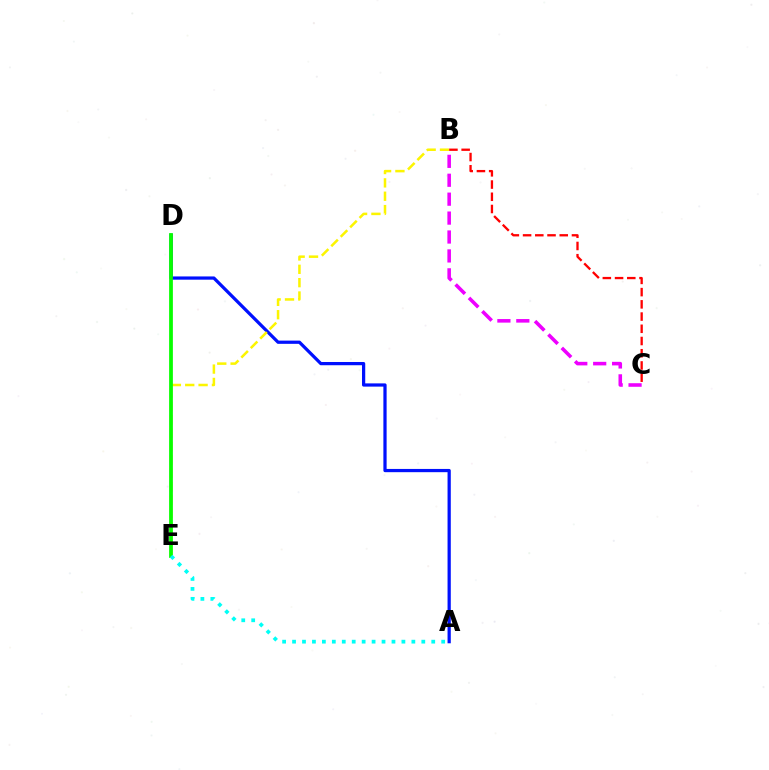{('A', 'D'): [{'color': '#0010ff', 'line_style': 'solid', 'thickness': 2.33}], ('B', 'E'): [{'color': '#fcf500', 'line_style': 'dashed', 'thickness': 1.81}], ('D', 'E'): [{'color': '#08ff00', 'line_style': 'solid', 'thickness': 2.71}], ('A', 'E'): [{'color': '#00fff6', 'line_style': 'dotted', 'thickness': 2.7}], ('B', 'C'): [{'color': '#ee00ff', 'line_style': 'dashed', 'thickness': 2.57}, {'color': '#ff0000', 'line_style': 'dashed', 'thickness': 1.66}]}